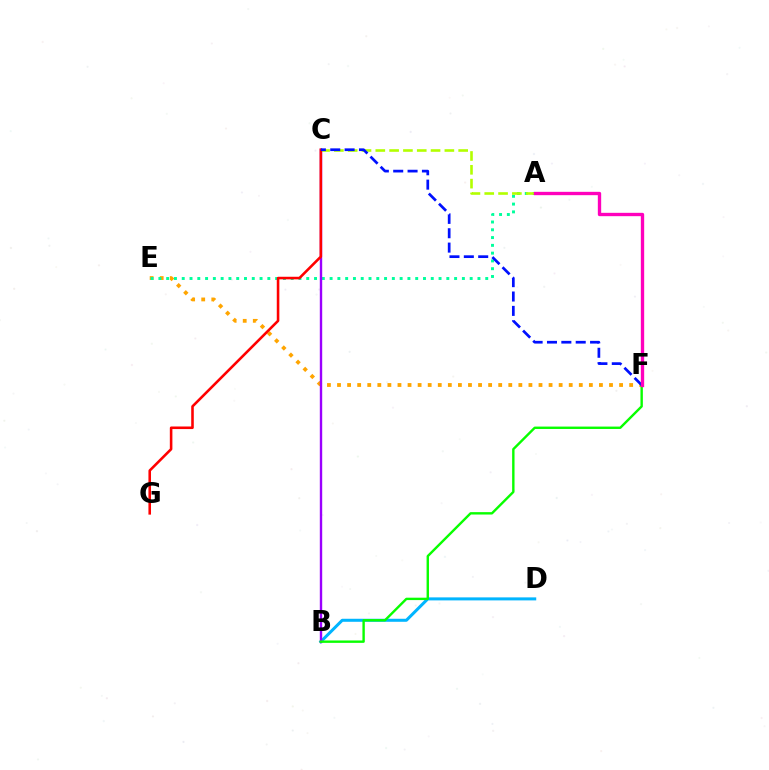{('B', 'D'): [{'color': '#00b5ff', 'line_style': 'solid', 'thickness': 2.17}], ('E', 'F'): [{'color': '#ffa500', 'line_style': 'dotted', 'thickness': 2.74}], ('A', 'E'): [{'color': '#00ff9d', 'line_style': 'dotted', 'thickness': 2.11}], ('B', 'C'): [{'color': '#9b00ff', 'line_style': 'solid', 'thickness': 1.72}], ('A', 'C'): [{'color': '#b3ff00', 'line_style': 'dashed', 'thickness': 1.88}], ('B', 'F'): [{'color': '#08ff00', 'line_style': 'solid', 'thickness': 1.72}], ('C', 'G'): [{'color': '#ff0000', 'line_style': 'solid', 'thickness': 1.86}], ('C', 'F'): [{'color': '#0010ff', 'line_style': 'dashed', 'thickness': 1.95}], ('A', 'F'): [{'color': '#ff00bd', 'line_style': 'solid', 'thickness': 2.4}]}